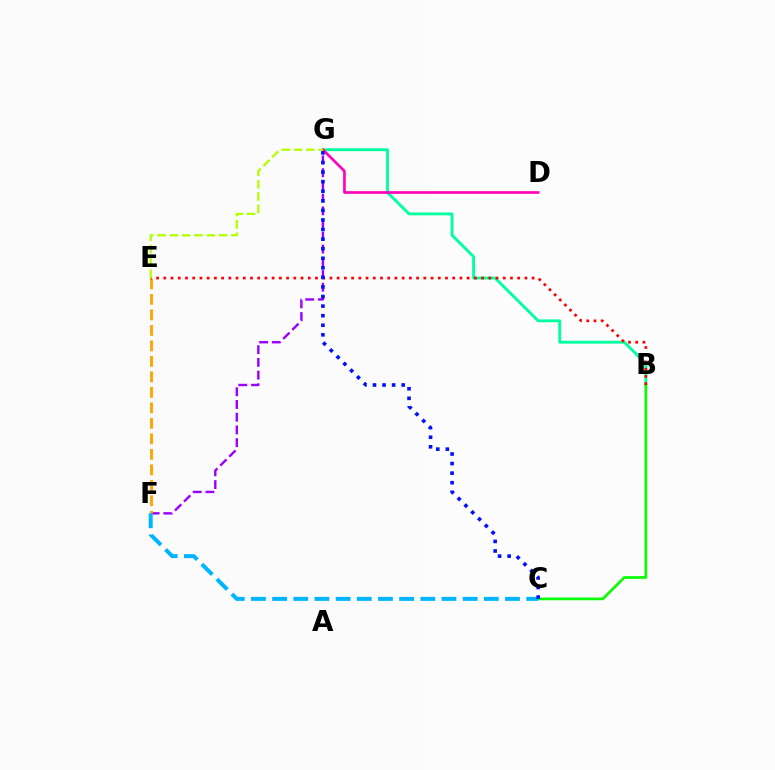{('F', 'G'): [{'color': '#9b00ff', 'line_style': 'dashed', 'thickness': 1.73}], ('B', 'G'): [{'color': '#00ff9d', 'line_style': 'solid', 'thickness': 2.07}], ('B', 'C'): [{'color': '#08ff00', 'line_style': 'solid', 'thickness': 1.93}], ('E', 'F'): [{'color': '#ffa500', 'line_style': 'dashed', 'thickness': 2.1}], ('D', 'G'): [{'color': '#ff00bd', 'line_style': 'solid', 'thickness': 1.91}], ('B', 'E'): [{'color': '#ff0000', 'line_style': 'dotted', 'thickness': 1.96}], ('E', 'G'): [{'color': '#b3ff00', 'line_style': 'dashed', 'thickness': 1.67}], ('C', 'F'): [{'color': '#00b5ff', 'line_style': 'dashed', 'thickness': 2.88}], ('C', 'G'): [{'color': '#0010ff', 'line_style': 'dotted', 'thickness': 2.6}]}